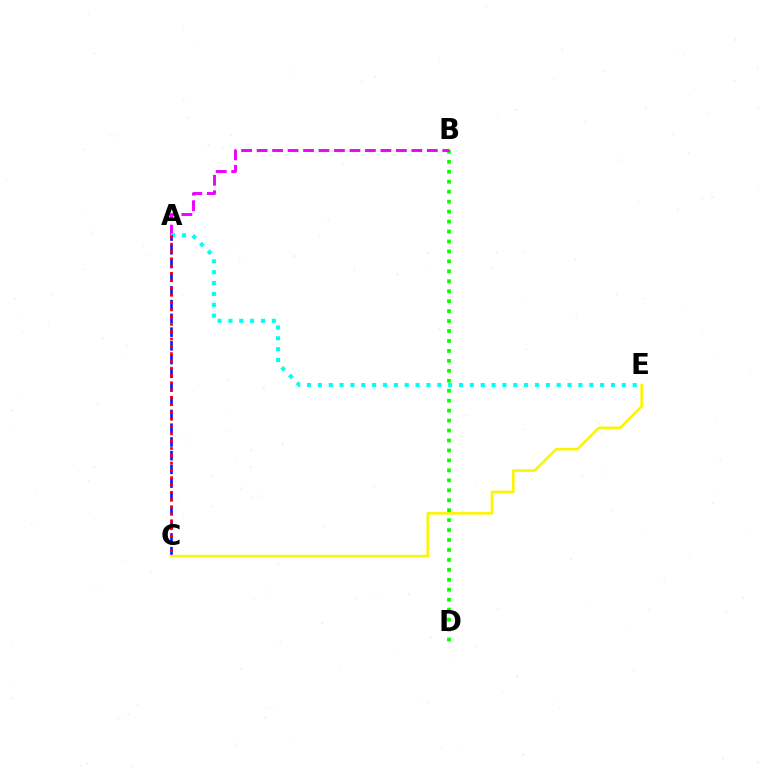{('B', 'D'): [{'color': '#08ff00', 'line_style': 'dotted', 'thickness': 2.7}], ('A', 'B'): [{'color': '#ee00ff', 'line_style': 'dashed', 'thickness': 2.1}], ('A', 'E'): [{'color': '#00fff6', 'line_style': 'dotted', 'thickness': 2.95}], ('A', 'C'): [{'color': '#0010ff', 'line_style': 'dashed', 'thickness': 1.86}, {'color': '#ff0000', 'line_style': 'dotted', 'thickness': 1.98}], ('C', 'E'): [{'color': '#fcf500', 'line_style': 'solid', 'thickness': 1.85}]}